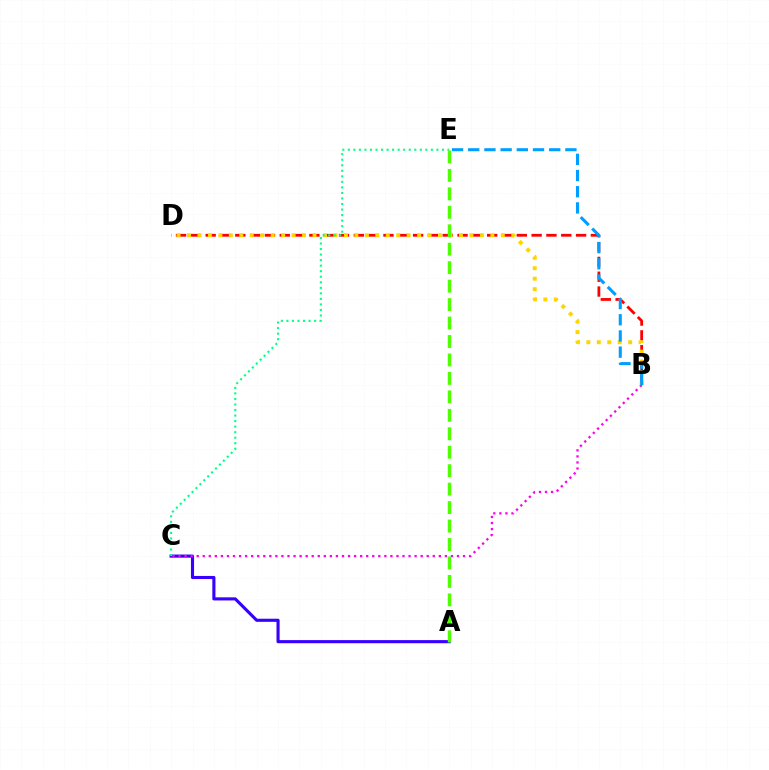{('A', 'C'): [{'color': '#3700ff', 'line_style': 'solid', 'thickness': 2.24}], ('B', 'D'): [{'color': '#ff0000', 'line_style': 'dashed', 'thickness': 2.01}, {'color': '#ffd500', 'line_style': 'dotted', 'thickness': 2.84}], ('B', 'C'): [{'color': '#ff00ed', 'line_style': 'dotted', 'thickness': 1.64}], ('C', 'E'): [{'color': '#00ff86', 'line_style': 'dotted', 'thickness': 1.5}], ('B', 'E'): [{'color': '#009eff', 'line_style': 'dashed', 'thickness': 2.2}], ('A', 'E'): [{'color': '#4fff00', 'line_style': 'dashed', 'thickness': 2.51}]}